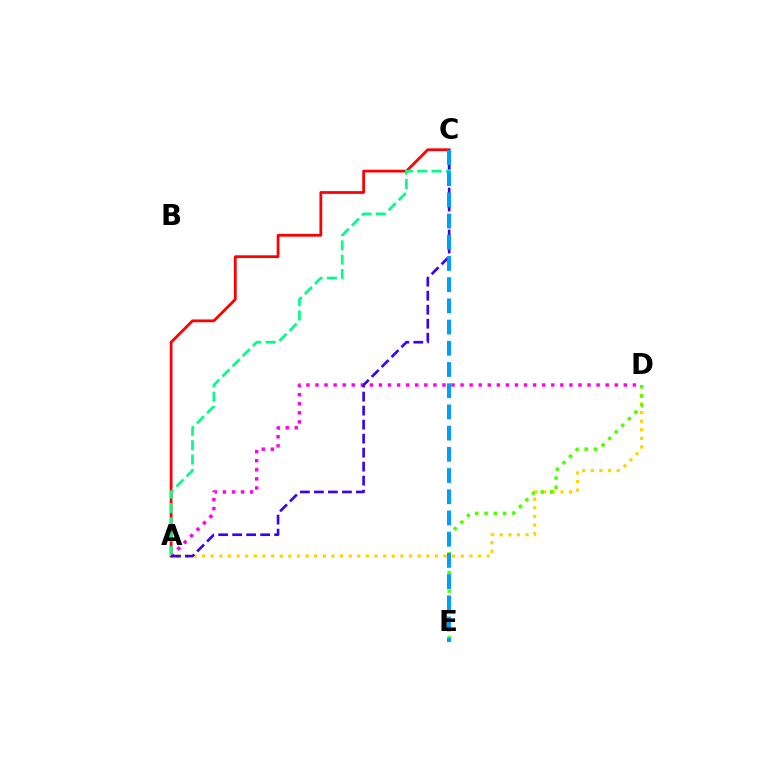{('A', 'C'): [{'color': '#ff0000', 'line_style': 'solid', 'thickness': 1.99}, {'color': '#00ff86', 'line_style': 'dashed', 'thickness': 1.95}, {'color': '#3700ff', 'line_style': 'dashed', 'thickness': 1.9}], ('A', 'D'): [{'color': '#ffd500', 'line_style': 'dotted', 'thickness': 2.34}, {'color': '#ff00ed', 'line_style': 'dotted', 'thickness': 2.46}], ('D', 'E'): [{'color': '#4fff00', 'line_style': 'dotted', 'thickness': 2.52}], ('C', 'E'): [{'color': '#009eff', 'line_style': 'dashed', 'thickness': 2.88}]}